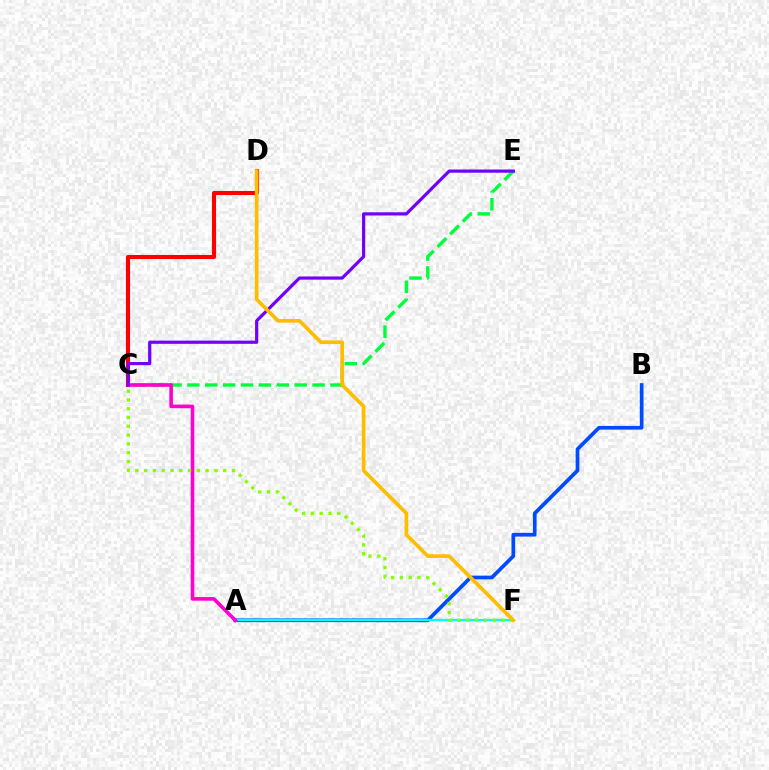{('C', 'E'): [{'color': '#00ff39', 'line_style': 'dashed', 'thickness': 2.43}, {'color': '#7200ff', 'line_style': 'solid', 'thickness': 2.3}], ('A', 'B'): [{'color': '#004bff', 'line_style': 'solid', 'thickness': 2.67}], ('A', 'F'): [{'color': '#00fff6', 'line_style': 'solid', 'thickness': 1.65}], ('C', 'D'): [{'color': '#ff0000', 'line_style': 'solid', 'thickness': 2.94}], ('A', 'C'): [{'color': '#ff00cf', 'line_style': 'solid', 'thickness': 2.6}], ('C', 'F'): [{'color': '#84ff00', 'line_style': 'dotted', 'thickness': 2.39}], ('D', 'F'): [{'color': '#ffbd00', 'line_style': 'solid', 'thickness': 2.64}]}